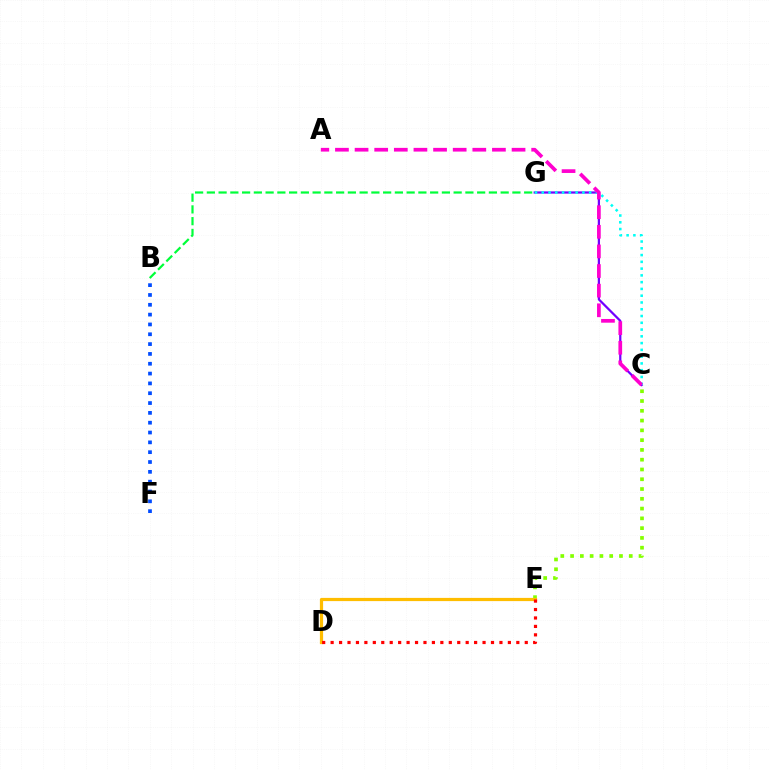{('C', 'E'): [{'color': '#84ff00', 'line_style': 'dotted', 'thickness': 2.66}], ('B', 'F'): [{'color': '#004bff', 'line_style': 'dotted', 'thickness': 2.67}], ('D', 'E'): [{'color': '#ffbd00', 'line_style': 'solid', 'thickness': 2.31}, {'color': '#ff0000', 'line_style': 'dotted', 'thickness': 2.29}], ('C', 'G'): [{'color': '#7200ff', 'line_style': 'solid', 'thickness': 1.61}, {'color': '#00fff6', 'line_style': 'dotted', 'thickness': 1.84}], ('B', 'G'): [{'color': '#00ff39', 'line_style': 'dashed', 'thickness': 1.6}], ('A', 'C'): [{'color': '#ff00cf', 'line_style': 'dashed', 'thickness': 2.67}]}